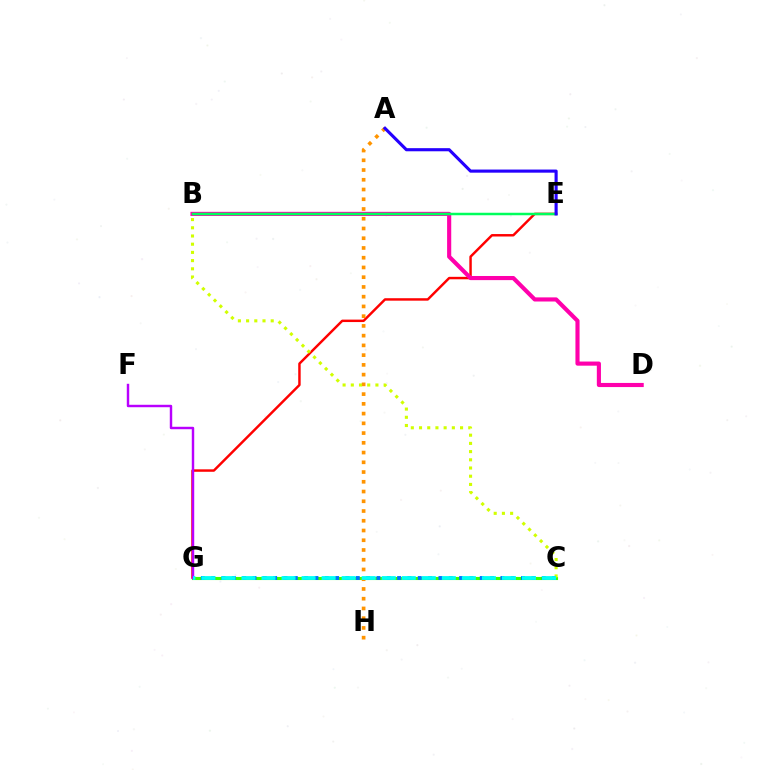{('E', 'G'): [{'color': '#ff0000', 'line_style': 'solid', 'thickness': 1.76}], ('C', 'G'): [{'color': '#3dff00', 'line_style': 'solid', 'thickness': 2.23}, {'color': '#0074ff', 'line_style': 'dotted', 'thickness': 2.81}, {'color': '#00fff6', 'line_style': 'dashed', 'thickness': 2.72}], ('B', 'D'): [{'color': '#ff00ac', 'line_style': 'solid', 'thickness': 2.97}], ('A', 'H'): [{'color': '#ff9400', 'line_style': 'dotted', 'thickness': 2.65}], ('B', 'C'): [{'color': '#d1ff00', 'line_style': 'dotted', 'thickness': 2.23}], ('B', 'E'): [{'color': '#00ff5c', 'line_style': 'solid', 'thickness': 1.79}], ('F', 'G'): [{'color': '#b900ff', 'line_style': 'solid', 'thickness': 1.76}], ('A', 'E'): [{'color': '#2500ff', 'line_style': 'solid', 'thickness': 2.25}]}